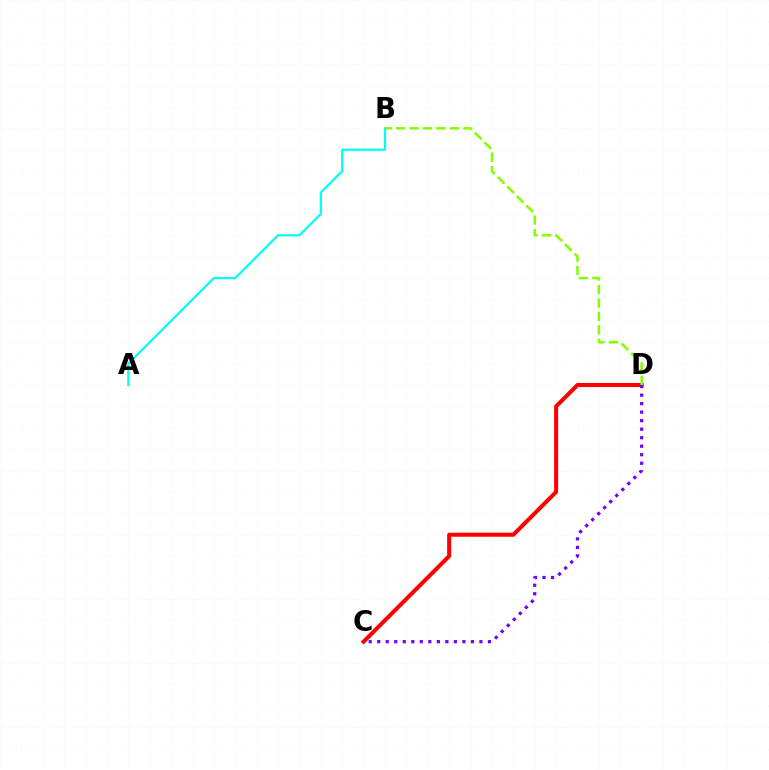{('A', 'B'): [{'color': '#00fff6', 'line_style': 'solid', 'thickness': 1.61}], ('C', 'D'): [{'color': '#ff0000', 'line_style': 'solid', 'thickness': 2.9}, {'color': '#7200ff', 'line_style': 'dotted', 'thickness': 2.31}], ('B', 'D'): [{'color': '#84ff00', 'line_style': 'dashed', 'thickness': 1.83}]}